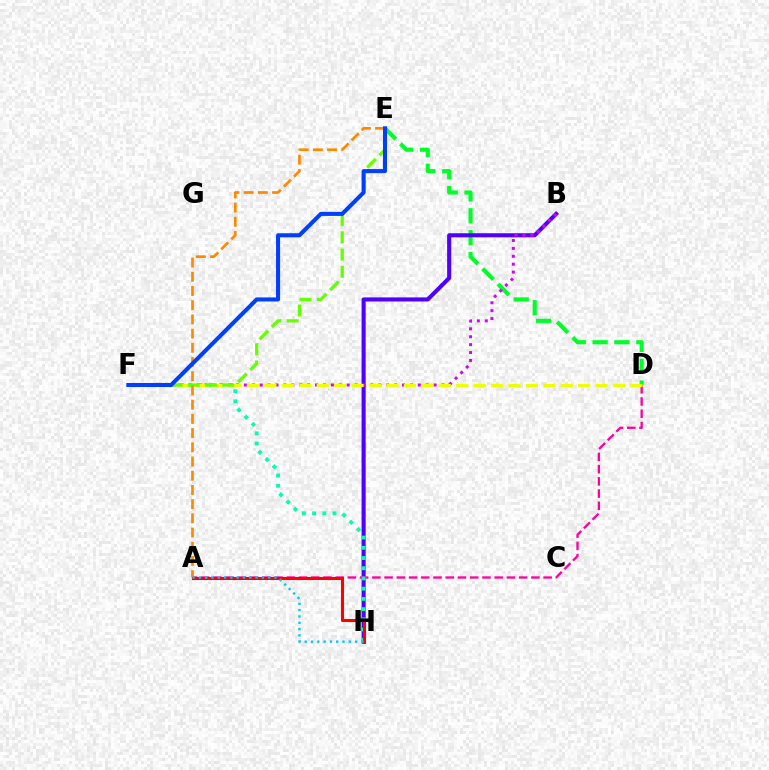{('D', 'E'): [{'color': '#00ff27', 'line_style': 'dashed', 'thickness': 2.97}], ('B', 'H'): [{'color': '#4f00ff', 'line_style': 'solid', 'thickness': 2.93}], ('B', 'F'): [{'color': '#d600ff', 'line_style': 'dotted', 'thickness': 2.15}], ('A', 'D'): [{'color': '#ff00a0', 'line_style': 'dashed', 'thickness': 1.66}], ('F', 'H'): [{'color': '#00ffaf', 'line_style': 'dotted', 'thickness': 2.78}], ('D', 'F'): [{'color': '#eeff00', 'line_style': 'dashed', 'thickness': 2.37}], ('E', 'F'): [{'color': '#66ff00', 'line_style': 'dashed', 'thickness': 2.34}, {'color': '#003fff', 'line_style': 'solid', 'thickness': 2.92}], ('A', 'E'): [{'color': '#ff8800', 'line_style': 'dashed', 'thickness': 1.93}], ('A', 'H'): [{'color': '#ff0000', 'line_style': 'solid', 'thickness': 2.19}, {'color': '#00c7ff', 'line_style': 'dotted', 'thickness': 1.71}]}